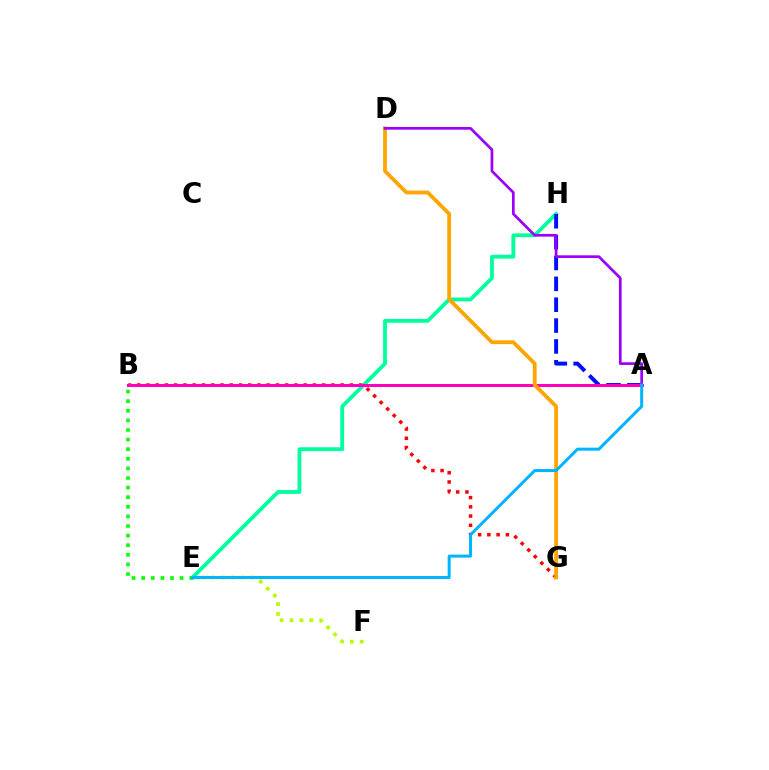{('E', 'F'): [{'color': '#b3ff00', 'line_style': 'dotted', 'thickness': 2.69}], ('B', 'G'): [{'color': '#ff0000', 'line_style': 'dotted', 'thickness': 2.51}], ('E', 'H'): [{'color': '#00ff9d', 'line_style': 'solid', 'thickness': 2.74}], ('A', 'H'): [{'color': '#0010ff', 'line_style': 'dashed', 'thickness': 2.83}], ('A', 'B'): [{'color': '#ff00bd', 'line_style': 'solid', 'thickness': 2.15}], ('D', 'G'): [{'color': '#ffa500', 'line_style': 'solid', 'thickness': 2.73}], ('B', 'E'): [{'color': '#08ff00', 'line_style': 'dotted', 'thickness': 2.61}], ('A', 'D'): [{'color': '#9b00ff', 'line_style': 'solid', 'thickness': 1.95}], ('A', 'E'): [{'color': '#00b5ff', 'line_style': 'solid', 'thickness': 2.17}]}